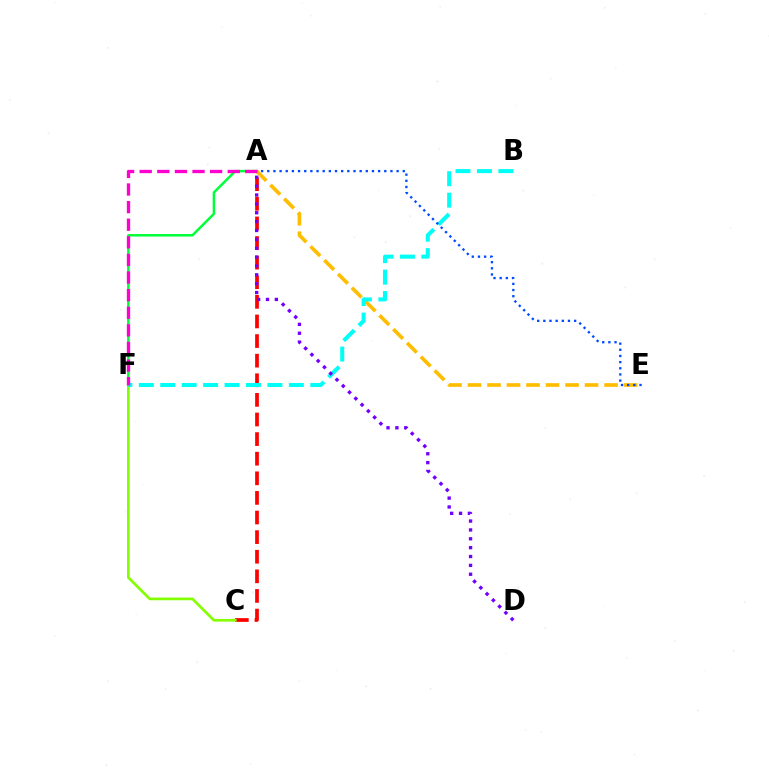{('A', 'C'): [{'color': '#ff0000', 'line_style': 'dashed', 'thickness': 2.66}], ('A', 'F'): [{'color': '#00ff39', 'line_style': 'solid', 'thickness': 1.79}, {'color': '#ff00cf', 'line_style': 'dashed', 'thickness': 2.39}], ('C', 'F'): [{'color': '#84ff00', 'line_style': 'solid', 'thickness': 1.94}], ('A', 'E'): [{'color': '#ffbd00', 'line_style': 'dashed', 'thickness': 2.65}, {'color': '#004bff', 'line_style': 'dotted', 'thickness': 1.67}], ('B', 'F'): [{'color': '#00fff6', 'line_style': 'dashed', 'thickness': 2.91}], ('A', 'D'): [{'color': '#7200ff', 'line_style': 'dotted', 'thickness': 2.41}]}